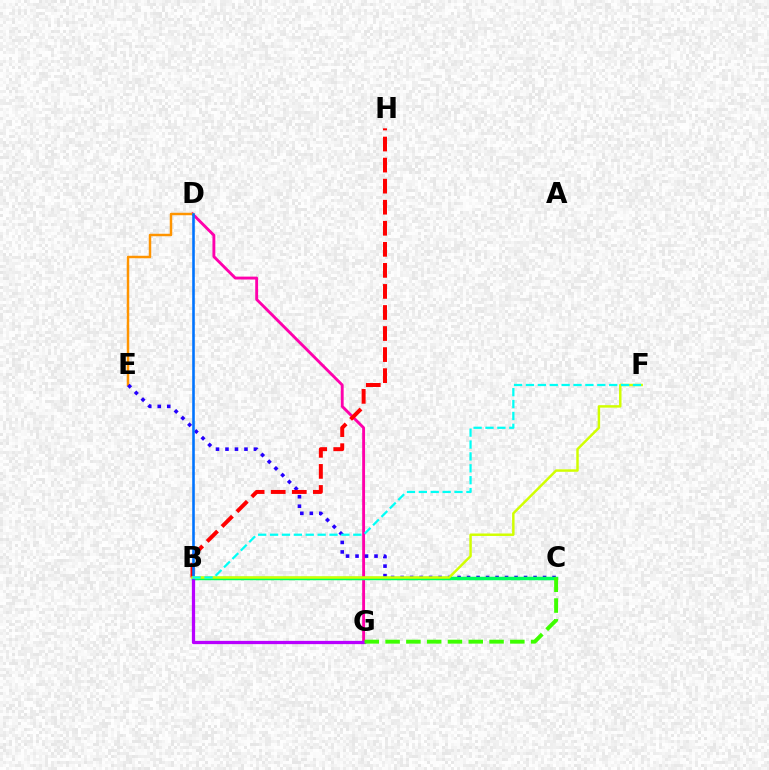{('D', 'G'): [{'color': '#ff00ac', 'line_style': 'solid', 'thickness': 2.07}], ('D', 'E'): [{'color': '#ff9400', 'line_style': 'solid', 'thickness': 1.78}], ('C', 'E'): [{'color': '#2500ff', 'line_style': 'dotted', 'thickness': 2.58}], ('B', 'C'): [{'color': '#00ff5c', 'line_style': 'solid', 'thickness': 2.52}], ('B', 'G'): [{'color': '#b900ff', 'line_style': 'solid', 'thickness': 2.34}], ('B', 'H'): [{'color': '#ff0000', 'line_style': 'dashed', 'thickness': 2.86}], ('B', 'D'): [{'color': '#0074ff', 'line_style': 'solid', 'thickness': 1.87}], ('B', 'F'): [{'color': '#d1ff00', 'line_style': 'solid', 'thickness': 1.77}, {'color': '#00fff6', 'line_style': 'dashed', 'thickness': 1.62}], ('C', 'G'): [{'color': '#3dff00', 'line_style': 'dashed', 'thickness': 2.82}]}